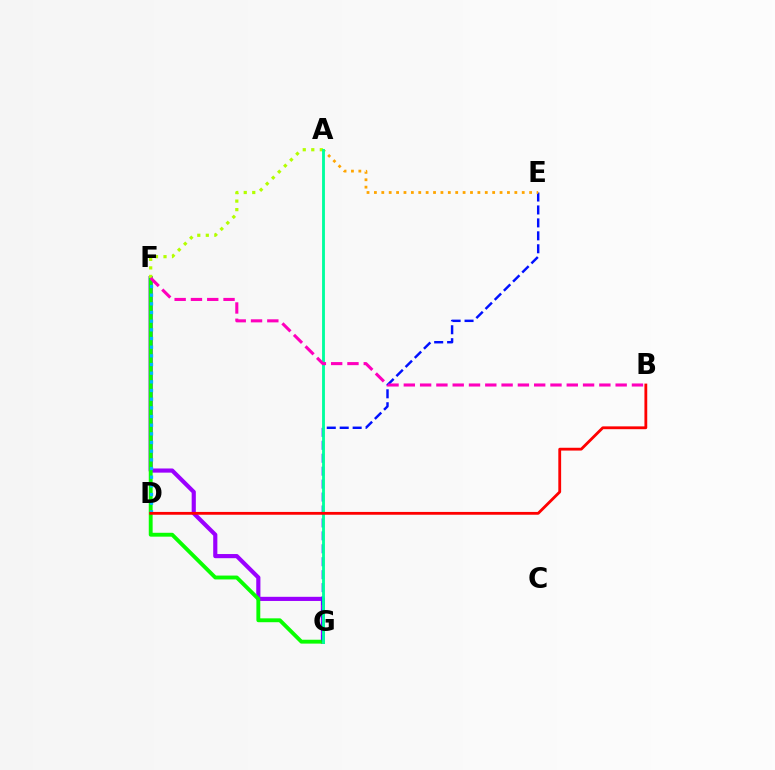{('F', 'G'): [{'color': '#9b00ff', 'line_style': 'solid', 'thickness': 2.99}, {'color': '#08ff00', 'line_style': 'solid', 'thickness': 2.79}], ('D', 'F'): [{'color': '#00b5ff', 'line_style': 'dotted', 'thickness': 2.35}], ('A', 'F'): [{'color': '#b3ff00', 'line_style': 'dotted', 'thickness': 2.31}], ('E', 'G'): [{'color': '#0010ff', 'line_style': 'dashed', 'thickness': 1.76}], ('A', 'E'): [{'color': '#ffa500', 'line_style': 'dotted', 'thickness': 2.01}], ('A', 'G'): [{'color': '#00ff9d', 'line_style': 'solid', 'thickness': 2.06}], ('B', 'D'): [{'color': '#ff0000', 'line_style': 'solid', 'thickness': 2.02}], ('B', 'F'): [{'color': '#ff00bd', 'line_style': 'dashed', 'thickness': 2.21}]}